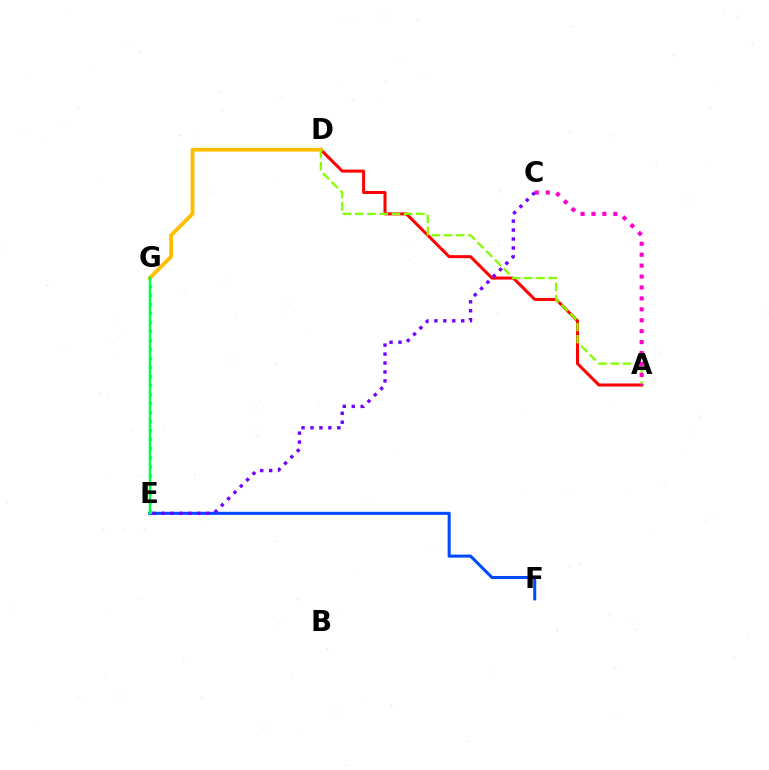{('A', 'D'): [{'color': '#ff0000', 'line_style': 'solid', 'thickness': 2.18}, {'color': '#84ff00', 'line_style': 'dashed', 'thickness': 1.66}], ('E', 'F'): [{'color': '#004bff', 'line_style': 'solid', 'thickness': 2.19}], ('D', 'G'): [{'color': '#ffbd00', 'line_style': 'solid', 'thickness': 2.75}], ('A', 'C'): [{'color': '#ff00cf', 'line_style': 'dotted', 'thickness': 2.97}], ('E', 'G'): [{'color': '#00fff6', 'line_style': 'dotted', 'thickness': 2.45}, {'color': '#00ff39', 'line_style': 'solid', 'thickness': 1.73}], ('C', 'E'): [{'color': '#7200ff', 'line_style': 'dotted', 'thickness': 2.43}]}